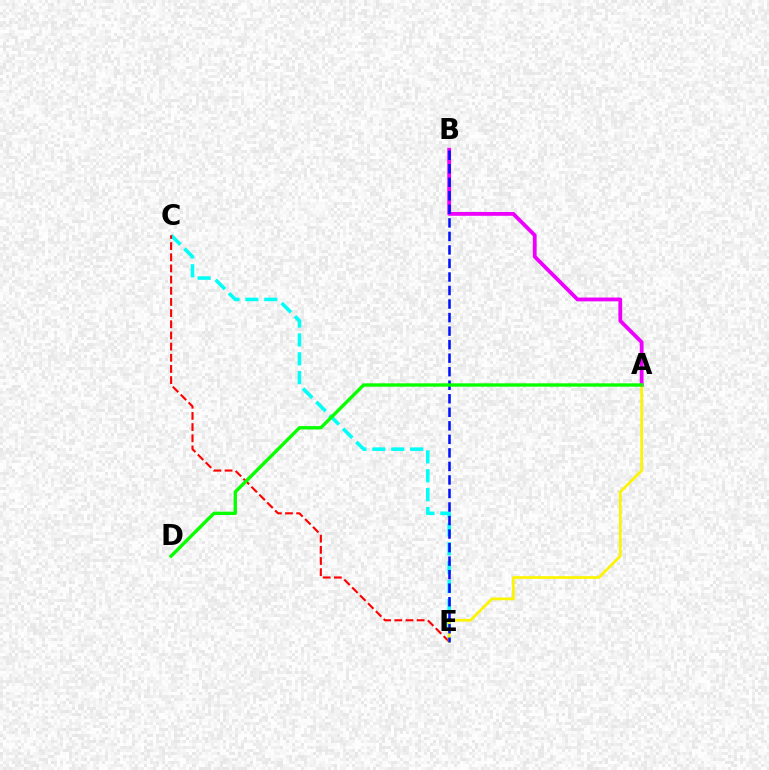{('C', 'E'): [{'color': '#00fff6', 'line_style': 'dashed', 'thickness': 2.57}, {'color': '#ff0000', 'line_style': 'dashed', 'thickness': 1.52}], ('A', 'B'): [{'color': '#ee00ff', 'line_style': 'solid', 'thickness': 2.74}], ('A', 'E'): [{'color': '#fcf500', 'line_style': 'solid', 'thickness': 1.95}], ('B', 'E'): [{'color': '#0010ff', 'line_style': 'dashed', 'thickness': 1.84}], ('A', 'D'): [{'color': '#08ff00', 'line_style': 'solid', 'thickness': 2.42}]}